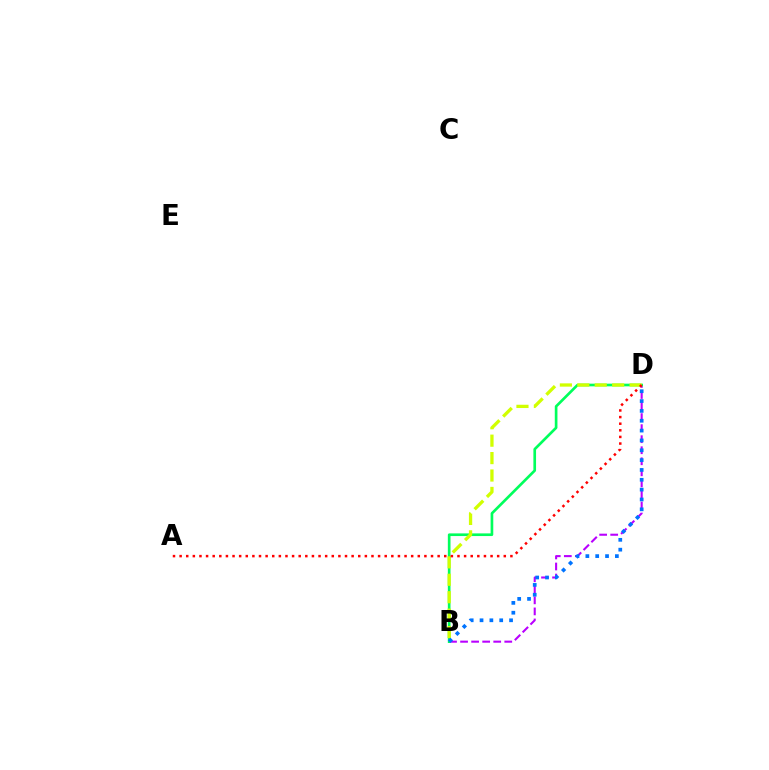{('B', 'D'): [{'color': '#b900ff', 'line_style': 'dashed', 'thickness': 1.5}, {'color': '#00ff5c', 'line_style': 'solid', 'thickness': 1.92}, {'color': '#d1ff00', 'line_style': 'dashed', 'thickness': 2.37}, {'color': '#0074ff', 'line_style': 'dotted', 'thickness': 2.67}], ('A', 'D'): [{'color': '#ff0000', 'line_style': 'dotted', 'thickness': 1.8}]}